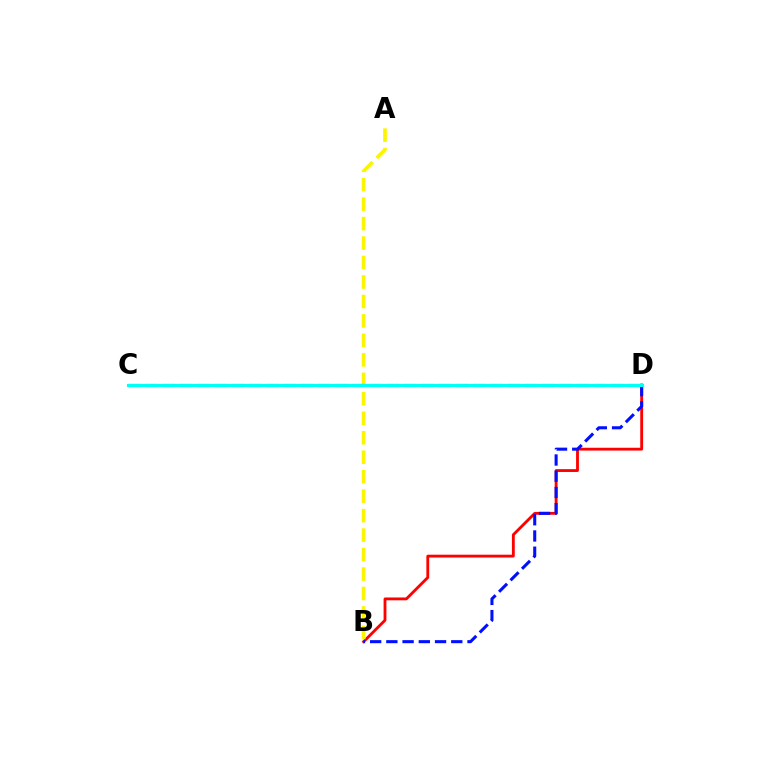{('B', 'D'): [{'color': '#ff0000', 'line_style': 'solid', 'thickness': 2.04}, {'color': '#0010ff', 'line_style': 'dashed', 'thickness': 2.2}], ('C', 'D'): [{'color': '#ee00ff', 'line_style': 'dashed', 'thickness': 1.97}, {'color': '#08ff00', 'line_style': 'dashed', 'thickness': 2.34}, {'color': '#00fff6', 'line_style': 'solid', 'thickness': 2.26}], ('A', 'B'): [{'color': '#fcf500', 'line_style': 'dashed', 'thickness': 2.64}]}